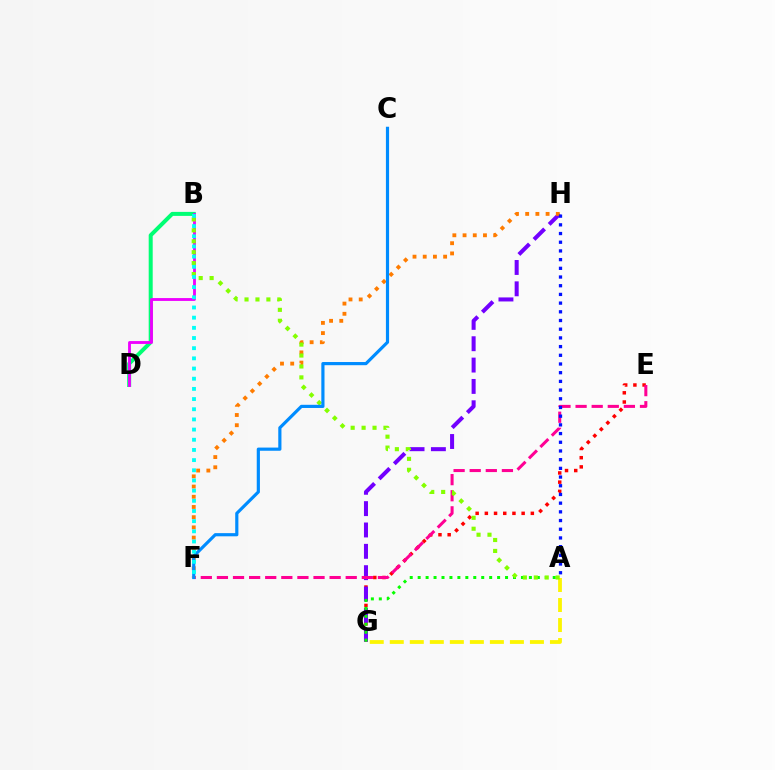{('E', 'G'): [{'color': '#ff0000', 'line_style': 'dotted', 'thickness': 2.5}], ('G', 'H'): [{'color': '#7200ff', 'line_style': 'dashed', 'thickness': 2.9}], ('E', 'F'): [{'color': '#ff0094', 'line_style': 'dashed', 'thickness': 2.19}], ('B', 'D'): [{'color': '#00ff74', 'line_style': 'solid', 'thickness': 2.88}, {'color': '#ee00ff', 'line_style': 'solid', 'thickness': 2.05}], ('A', 'G'): [{'color': '#08ff00', 'line_style': 'dotted', 'thickness': 2.16}, {'color': '#fcf500', 'line_style': 'dashed', 'thickness': 2.72}], ('F', 'H'): [{'color': '#ff7c00', 'line_style': 'dotted', 'thickness': 2.77}], ('A', 'B'): [{'color': '#84ff00', 'line_style': 'dotted', 'thickness': 2.97}], ('C', 'F'): [{'color': '#008cff', 'line_style': 'solid', 'thickness': 2.28}], ('B', 'F'): [{'color': '#00fff6', 'line_style': 'dotted', 'thickness': 2.76}], ('A', 'H'): [{'color': '#0010ff', 'line_style': 'dotted', 'thickness': 2.36}]}